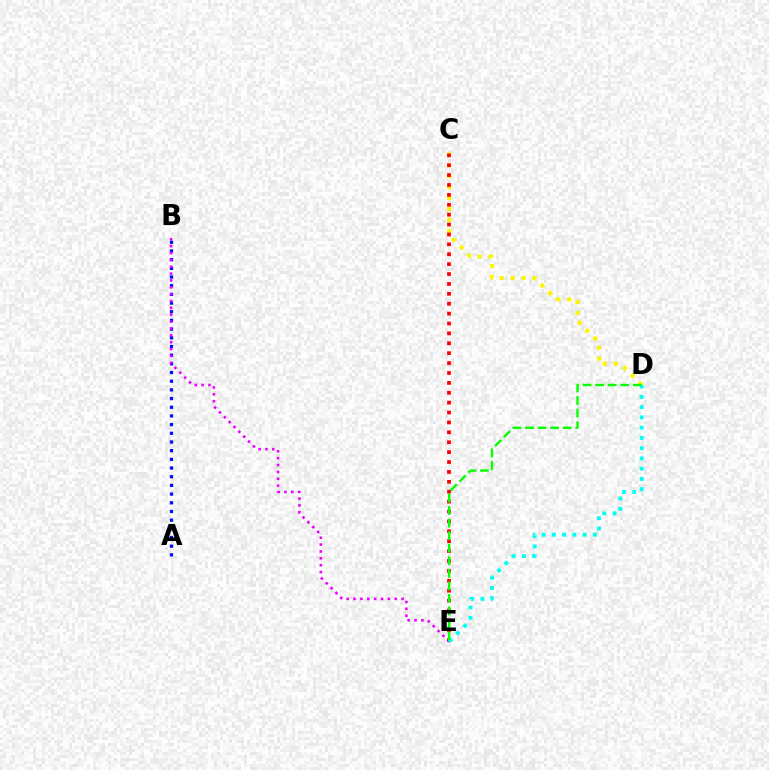{('C', 'D'): [{'color': '#fcf500', 'line_style': 'dotted', 'thickness': 2.96}], ('A', 'B'): [{'color': '#0010ff', 'line_style': 'dotted', 'thickness': 2.36}], ('C', 'E'): [{'color': '#ff0000', 'line_style': 'dotted', 'thickness': 2.69}], ('B', 'E'): [{'color': '#ee00ff', 'line_style': 'dotted', 'thickness': 1.86}], ('D', 'E'): [{'color': '#00fff6', 'line_style': 'dotted', 'thickness': 2.79}, {'color': '#08ff00', 'line_style': 'dashed', 'thickness': 1.7}]}